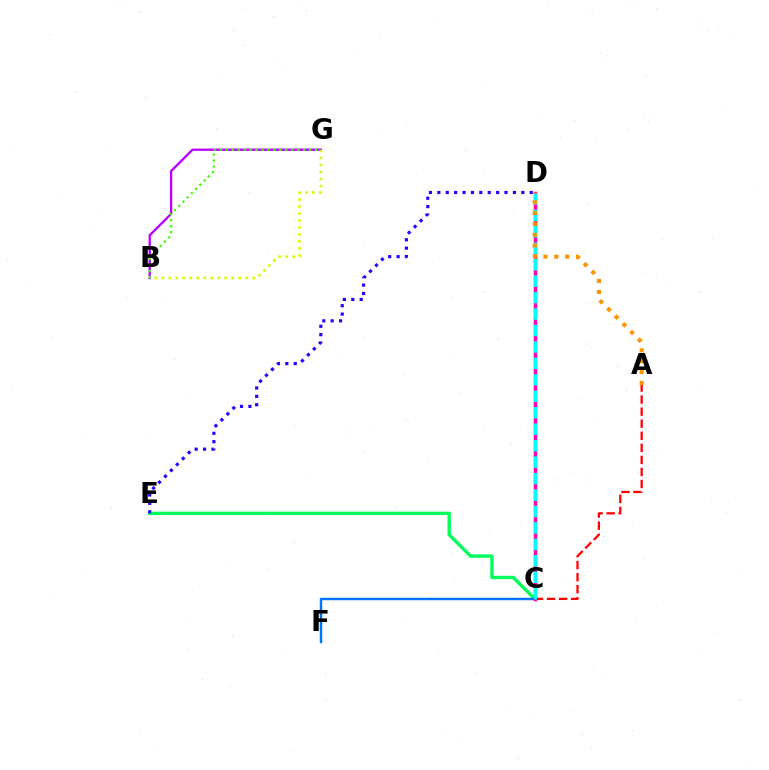{('C', 'E'): [{'color': '#00ff5c', 'line_style': 'solid', 'thickness': 2.43}], ('D', 'E'): [{'color': '#2500ff', 'line_style': 'dotted', 'thickness': 2.28}], ('C', 'F'): [{'color': '#0074ff', 'line_style': 'solid', 'thickness': 1.76}], ('A', 'C'): [{'color': '#ff0000', 'line_style': 'dashed', 'thickness': 1.64}], ('B', 'G'): [{'color': '#b900ff', 'line_style': 'solid', 'thickness': 1.67}, {'color': '#3dff00', 'line_style': 'dotted', 'thickness': 1.62}, {'color': '#d1ff00', 'line_style': 'dotted', 'thickness': 1.9}], ('C', 'D'): [{'color': '#ff00ac', 'line_style': 'solid', 'thickness': 2.51}, {'color': '#00fff6', 'line_style': 'dashed', 'thickness': 2.24}], ('A', 'D'): [{'color': '#ff9400', 'line_style': 'dotted', 'thickness': 2.96}]}